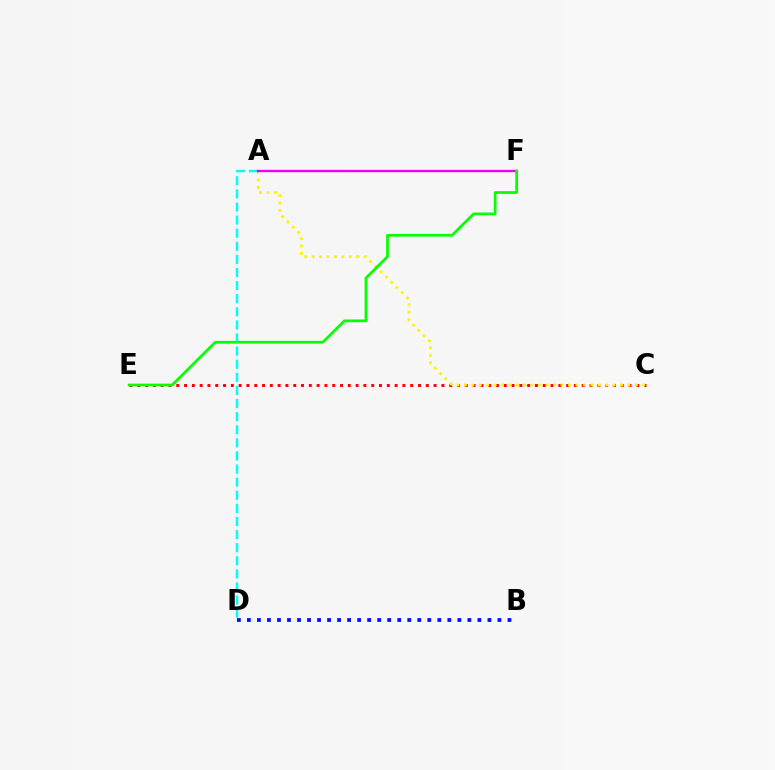{('C', 'E'): [{'color': '#ff0000', 'line_style': 'dotted', 'thickness': 2.12}], ('A', 'C'): [{'color': '#fcf500', 'line_style': 'dotted', 'thickness': 2.02}], ('A', 'D'): [{'color': '#00fff6', 'line_style': 'dashed', 'thickness': 1.78}], ('A', 'F'): [{'color': '#ee00ff', 'line_style': 'solid', 'thickness': 1.68}], ('B', 'D'): [{'color': '#0010ff', 'line_style': 'dotted', 'thickness': 2.72}], ('E', 'F'): [{'color': '#08ff00', 'line_style': 'solid', 'thickness': 1.98}]}